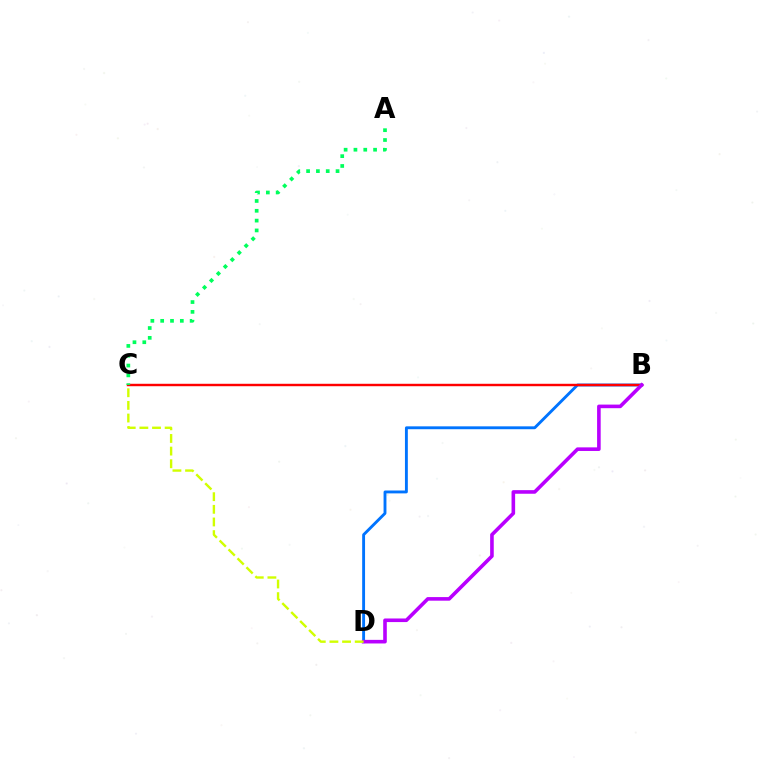{('B', 'D'): [{'color': '#0074ff', 'line_style': 'solid', 'thickness': 2.07}, {'color': '#b900ff', 'line_style': 'solid', 'thickness': 2.59}], ('B', 'C'): [{'color': '#ff0000', 'line_style': 'solid', 'thickness': 1.75}], ('C', 'D'): [{'color': '#d1ff00', 'line_style': 'dashed', 'thickness': 1.72}], ('A', 'C'): [{'color': '#00ff5c', 'line_style': 'dotted', 'thickness': 2.67}]}